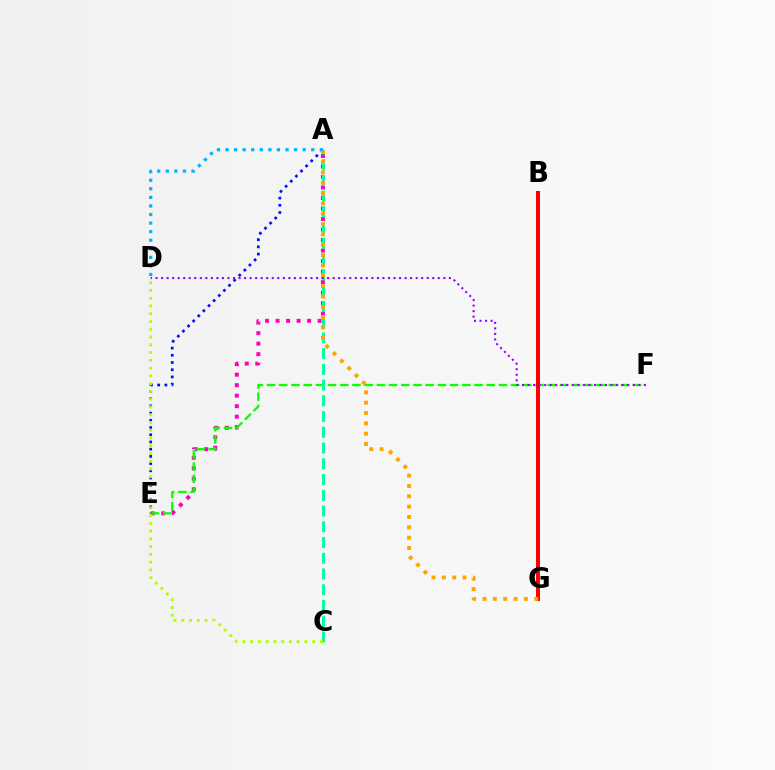{('A', 'E'): [{'color': '#ff00bd', 'line_style': 'dotted', 'thickness': 2.86}, {'color': '#0010ff', 'line_style': 'dotted', 'thickness': 1.96}], ('E', 'F'): [{'color': '#08ff00', 'line_style': 'dashed', 'thickness': 1.66}], ('B', 'G'): [{'color': '#ff0000', 'line_style': 'solid', 'thickness': 2.88}], ('A', 'C'): [{'color': '#00ff9d', 'line_style': 'dashed', 'thickness': 2.14}], ('C', 'D'): [{'color': '#b3ff00', 'line_style': 'dotted', 'thickness': 2.11}], ('A', 'G'): [{'color': '#ffa500', 'line_style': 'dotted', 'thickness': 2.81}], ('D', 'F'): [{'color': '#9b00ff', 'line_style': 'dotted', 'thickness': 1.5}], ('A', 'D'): [{'color': '#00b5ff', 'line_style': 'dotted', 'thickness': 2.33}]}